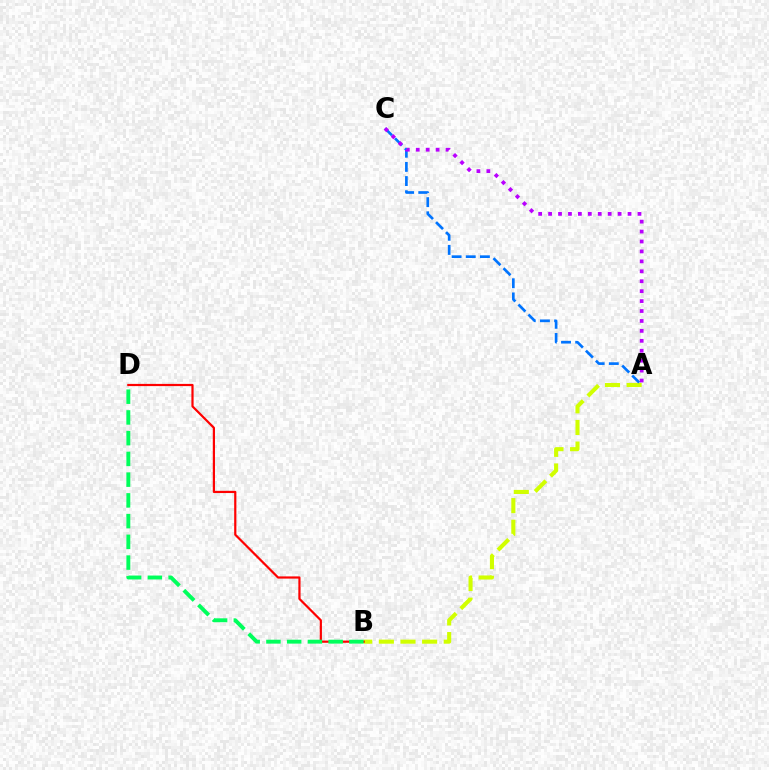{('A', 'B'): [{'color': '#d1ff00', 'line_style': 'dashed', 'thickness': 2.94}], ('A', 'C'): [{'color': '#0074ff', 'line_style': 'dashed', 'thickness': 1.92}, {'color': '#b900ff', 'line_style': 'dotted', 'thickness': 2.7}], ('B', 'D'): [{'color': '#ff0000', 'line_style': 'solid', 'thickness': 1.59}, {'color': '#00ff5c', 'line_style': 'dashed', 'thickness': 2.82}]}